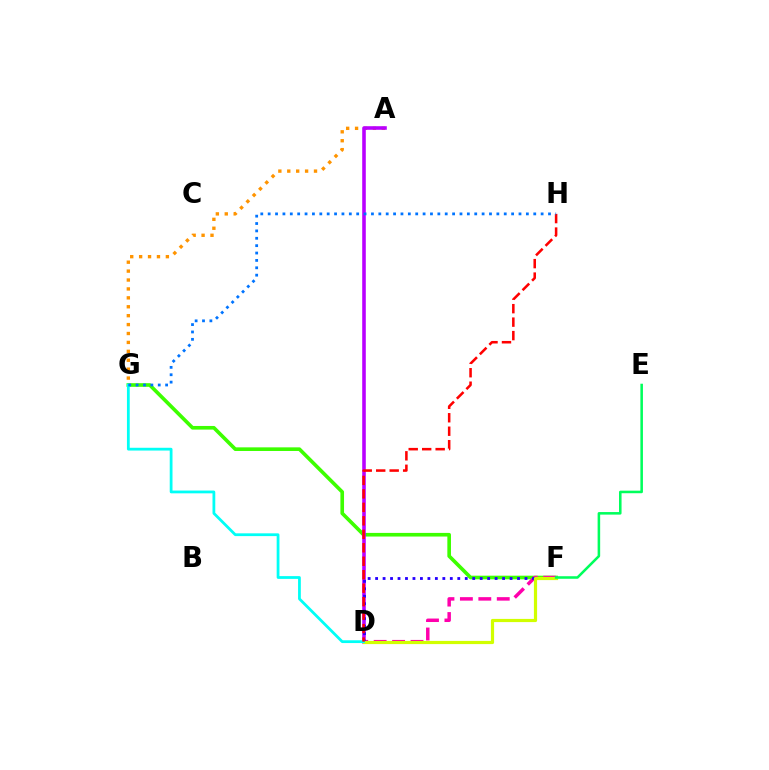{('F', 'G'): [{'color': '#3dff00', 'line_style': 'solid', 'thickness': 2.62}], ('A', 'G'): [{'color': '#ff9400', 'line_style': 'dotted', 'thickness': 2.42}], ('A', 'D'): [{'color': '#b900ff', 'line_style': 'solid', 'thickness': 2.58}], ('D', 'F'): [{'color': '#ff00ac', 'line_style': 'dashed', 'thickness': 2.5}, {'color': '#2500ff', 'line_style': 'dotted', 'thickness': 2.03}, {'color': '#d1ff00', 'line_style': 'solid', 'thickness': 2.3}], ('D', 'G'): [{'color': '#00fff6', 'line_style': 'solid', 'thickness': 2.0}], ('D', 'H'): [{'color': '#ff0000', 'line_style': 'dashed', 'thickness': 1.83}], ('G', 'H'): [{'color': '#0074ff', 'line_style': 'dotted', 'thickness': 2.0}], ('E', 'F'): [{'color': '#00ff5c', 'line_style': 'solid', 'thickness': 1.84}]}